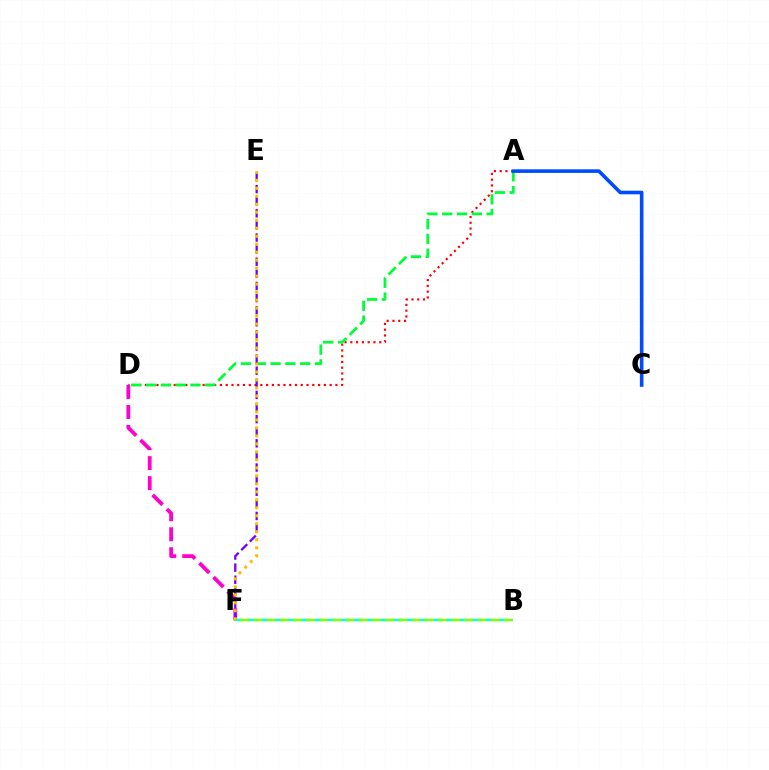{('A', 'D'): [{'color': '#ff0000', 'line_style': 'dotted', 'thickness': 1.57}, {'color': '#00ff39', 'line_style': 'dashed', 'thickness': 2.01}], ('D', 'F'): [{'color': '#ff00cf', 'line_style': 'dashed', 'thickness': 2.72}], ('B', 'F'): [{'color': '#00fff6', 'line_style': 'dashed', 'thickness': 1.8}, {'color': '#84ff00', 'line_style': 'dashed', 'thickness': 1.79}], ('A', 'C'): [{'color': '#004bff', 'line_style': 'solid', 'thickness': 2.59}], ('E', 'F'): [{'color': '#7200ff', 'line_style': 'dashed', 'thickness': 1.64}, {'color': '#ffbd00', 'line_style': 'dotted', 'thickness': 2.17}]}